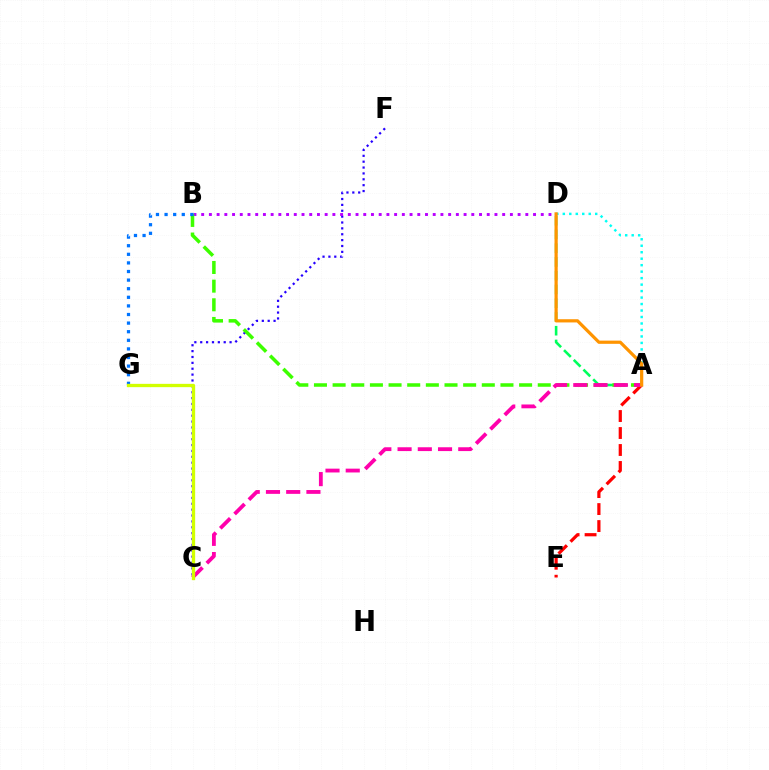{('C', 'F'): [{'color': '#2500ff', 'line_style': 'dotted', 'thickness': 1.6}], ('A', 'D'): [{'color': '#00ff5c', 'line_style': 'dashed', 'thickness': 1.87}, {'color': '#00fff6', 'line_style': 'dotted', 'thickness': 1.76}, {'color': '#ff9400', 'line_style': 'solid', 'thickness': 2.31}], ('B', 'D'): [{'color': '#b900ff', 'line_style': 'dotted', 'thickness': 2.1}], ('A', 'E'): [{'color': '#ff0000', 'line_style': 'dashed', 'thickness': 2.31}], ('A', 'B'): [{'color': '#3dff00', 'line_style': 'dashed', 'thickness': 2.53}], ('B', 'G'): [{'color': '#0074ff', 'line_style': 'dotted', 'thickness': 2.34}], ('A', 'C'): [{'color': '#ff00ac', 'line_style': 'dashed', 'thickness': 2.75}], ('C', 'G'): [{'color': '#d1ff00', 'line_style': 'solid', 'thickness': 2.38}]}